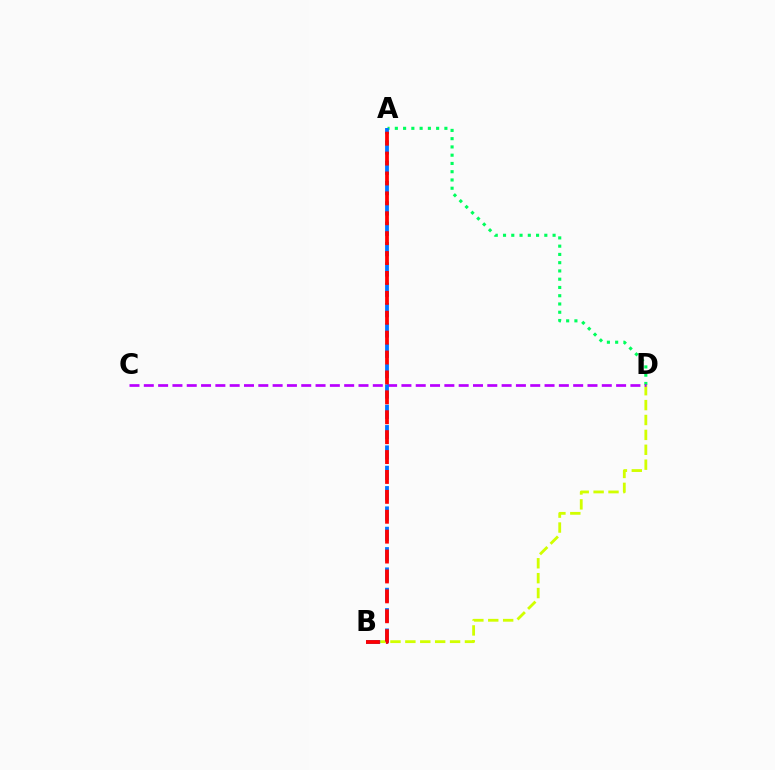{('B', 'D'): [{'color': '#d1ff00', 'line_style': 'dashed', 'thickness': 2.02}], ('A', 'D'): [{'color': '#00ff5c', 'line_style': 'dotted', 'thickness': 2.24}], ('C', 'D'): [{'color': '#b900ff', 'line_style': 'dashed', 'thickness': 1.94}], ('A', 'B'): [{'color': '#0074ff', 'line_style': 'dashed', 'thickness': 2.76}, {'color': '#ff0000', 'line_style': 'dashed', 'thickness': 2.7}]}